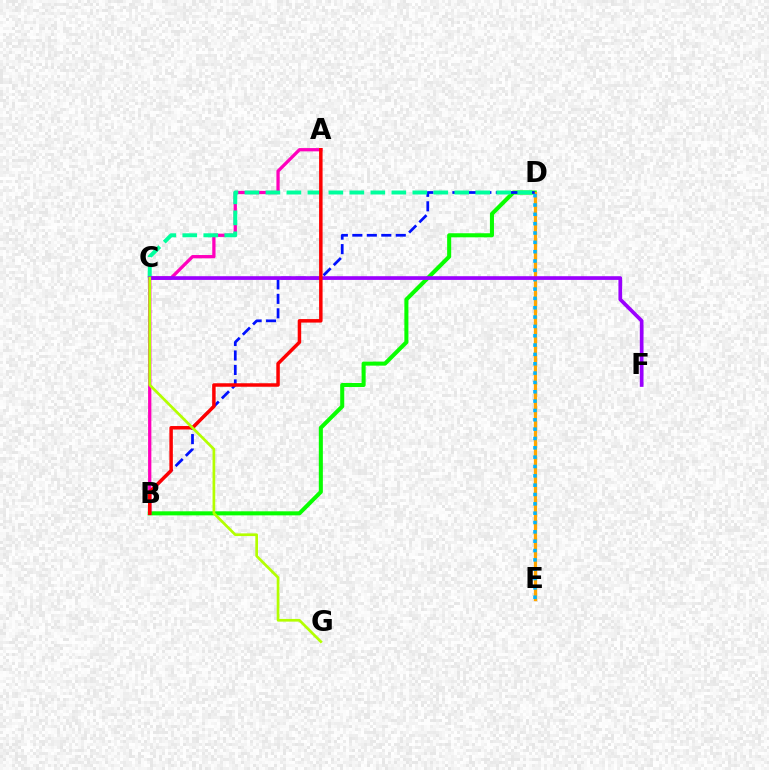{('B', 'D'): [{'color': '#08ff00', 'line_style': 'solid', 'thickness': 2.92}, {'color': '#0010ff', 'line_style': 'dashed', 'thickness': 1.97}], ('A', 'B'): [{'color': '#ff00bd', 'line_style': 'solid', 'thickness': 2.35}, {'color': '#ff0000', 'line_style': 'solid', 'thickness': 2.51}], ('D', 'E'): [{'color': '#ffa500', 'line_style': 'solid', 'thickness': 2.36}, {'color': '#00b5ff', 'line_style': 'dotted', 'thickness': 2.54}], ('C', 'D'): [{'color': '#00ff9d', 'line_style': 'dashed', 'thickness': 2.85}], ('C', 'F'): [{'color': '#9b00ff', 'line_style': 'solid', 'thickness': 2.66}], ('C', 'G'): [{'color': '#b3ff00', 'line_style': 'solid', 'thickness': 1.93}]}